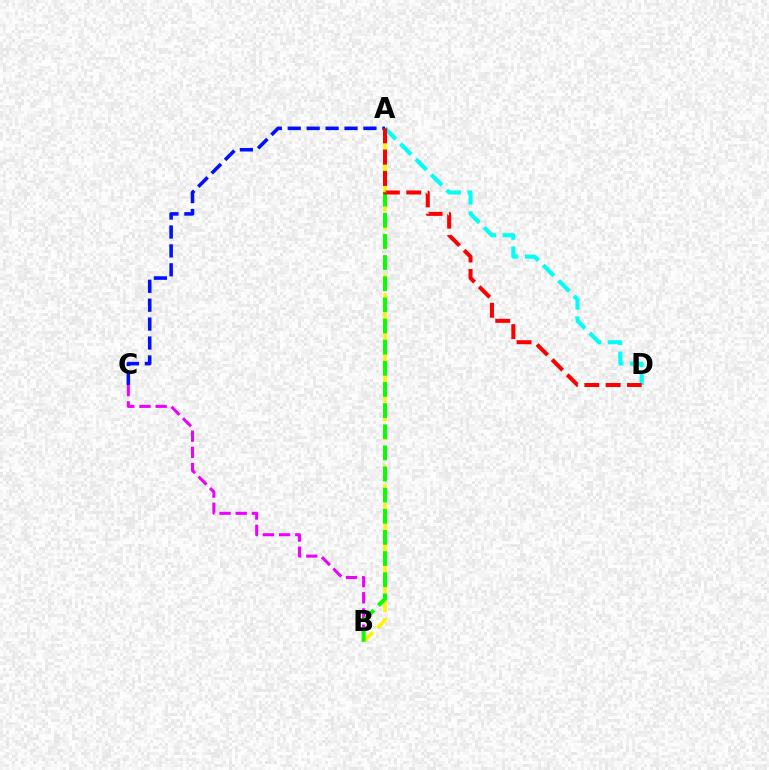{('B', 'C'): [{'color': '#ee00ff', 'line_style': 'dashed', 'thickness': 2.2}], ('A', 'B'): [{'color': '#fcf500', 'line_style': 'dashed', 'thickness': 2.6}, {'color': '#08ff00', 'line_style': 'dashed', 'thickness': 2.87}], ('A', 'D'): [{'color': '#00fff6', 'line_style': 'dashed', 'thickness': 2.96}, {'color': '#ff0000', 'line_style': 'dashed', 'thickness': 2.9}], ('A', 'C'): [{'color': '#0010ff', 'line_style': 'dashed', 'thickness': 2.57}]}